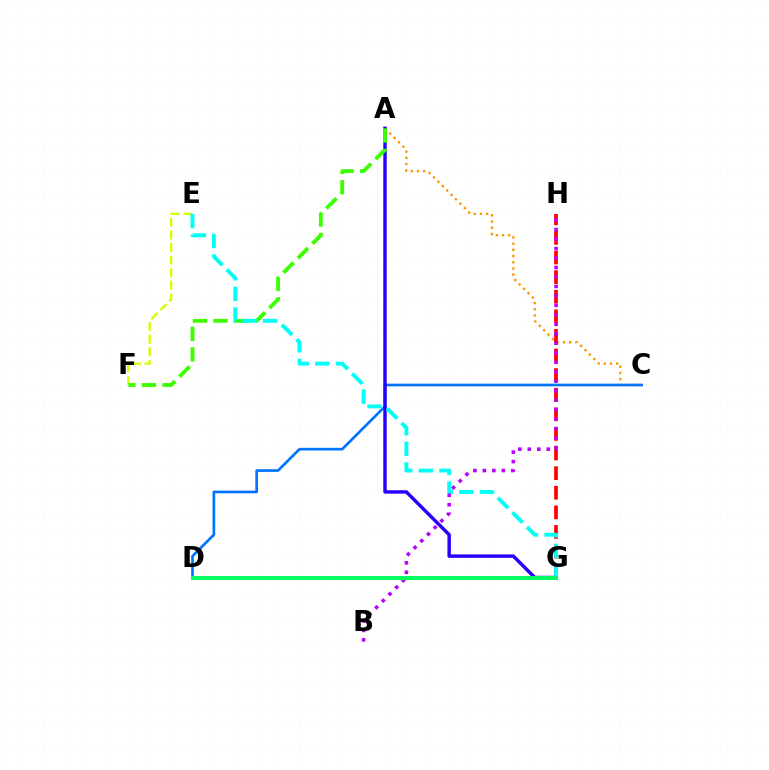{('A', 'C'): [{'color': '#ff9400', 'line_style': 'dotted', 'thickness': 1.69}], ('E', 'F'): [{'color': '#d1ff00', 'line_style': 'dashed', 'thickness': 1.71}], ('C', 'D'): [{'color': '#0074ff', 'line_style': 'solid', 'thickness': 1.93}], ('G', 'H'): [{'color': '#ff0000', 'line_style': 'dashed', 'thickness': 2.66}], ('A', 'G'): [{'color': '#2500ff', 'line_style': 'solid', 'thickness': 2.48}], ('D', 'G'): [{'color': '#ff00ac', 'line_style': 'dotted', 'thickness': 1.98}, {'color': '#00ff5c', 'line_style': 'solid', 'thickness': 2.83}], ('A', 'F'): [{'color': '#3dff00', 'line_style': 'dashed', 'thickness': 2.79}], ('E', 'G'): [{'color': '#00fff6', 'line_style': 'dashed', 'thickness': 2.8}], ('B', 'H'): [{'color': '#b900ff', 'line_style': 'dotted', 'thickness': 2.57}]}